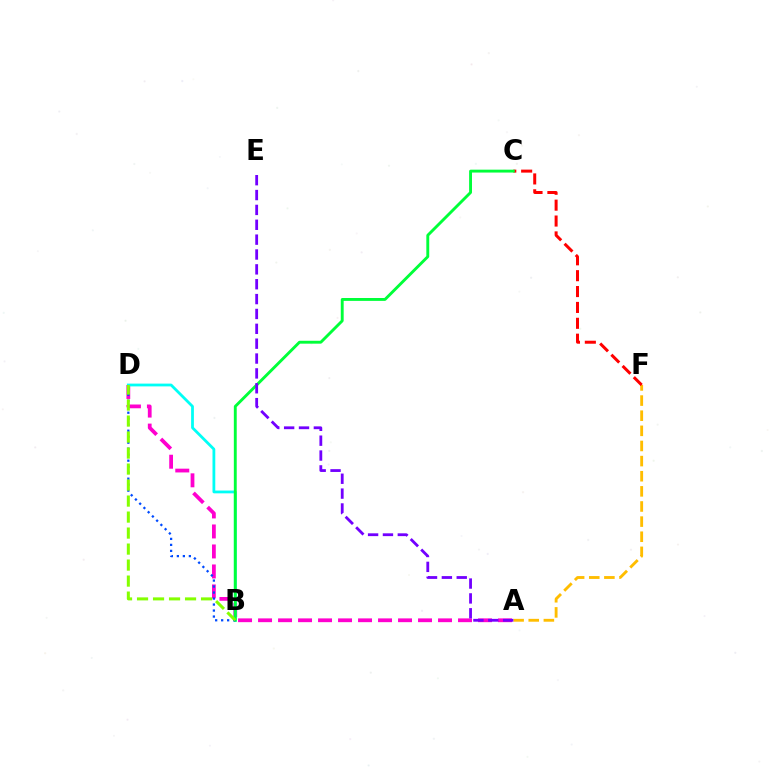{('A', 'D'): [{'color': '#ff00cf', 'line_style': 'dashed', 'thickness': 2.72}], ('A', 'F'): [{'color': '#ffbd00', 'line_style': 'dashed', 'thickness': 2.06}], ('C', 'F'): [{'color': '#ff0000', 'line_style': 'dashed', 'thickness': 2.16}], ('B', 'D'): [{'color': '#00fff6', 'line_style': 'solid', 'thickness': 2.0}, {'color': '#004bff', 'line_style': 'dotted', 'thickness': 1.63}, {'color': '#84ff00', 'line_style': 'dashed', 'thickness': 2.17}], ('B', 'C'): [{'color': '#00ff39', 'line_style': 'solid', 'thickness': 2.08}], ('A', 'E'): [{'color': '#7200ff', 'line_style': 'dashed', 'thickness': 2.02}]}